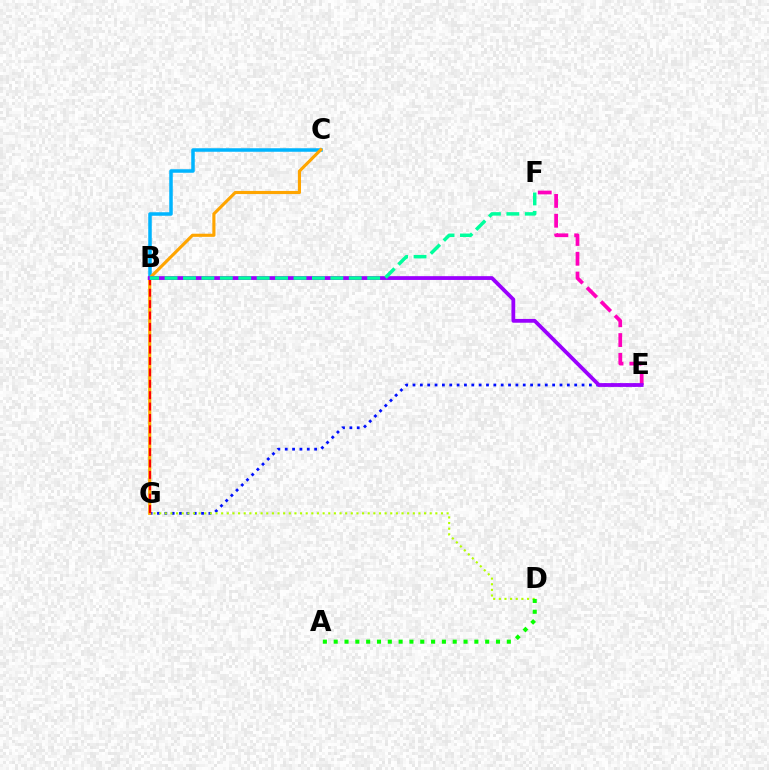{('E', 'G'): [{'color': '#0010ff', 'line_style': 'dotted', 'thickness': 2.0}], ('E', 'F'): [{'color': '#ff00bd', 'line_style': 'dashed', 'thickness': 2.69}], ('D', 'G'): [{'color': '#b3ff00', 'line_style': 'dotted', 'thickness': 1.53}], ('B', 'C'): [{'color': '#00b5ff', 'line_style': 'solid', 'thickness': 2.53}], ('C', 'G'): [{'color': '#ffa500', 'line_style': 'solid', 'thickness': 2.25}], ('B', 'G'): [{'color': '#ff0000', 'line_style': 'dashed', 'thickness': 1.55}], ('B', 'E'): [{'color': '#9b00ff', 'line_style': 'solid', 'thickness': 2.73}], ('B', 'F'): [{'color': '#00ff9d', 'line_style': 'dashed', 'thickness': 2.5}], ('A', 'D'): [{'color': '#08ff00', 'line_style': 'dotted', 'thickness': 2.94}]}